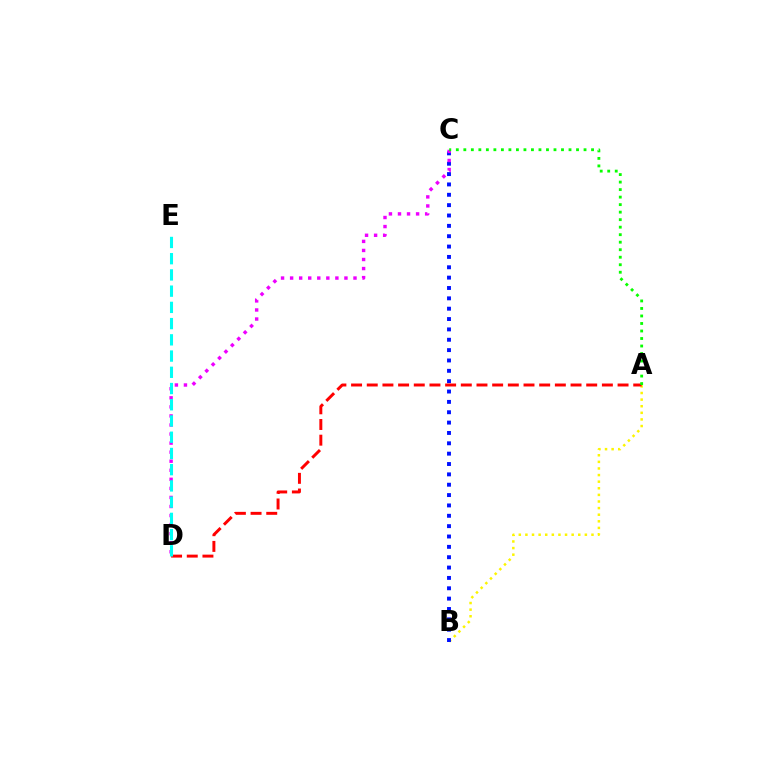{('A', 'B'): [{'color': '#fcf500', 'line_style': 'dotted', 'thickness': 1.8}], ('B', 'C'): [{'color': '#0010ff', 'line_style': 'dotted', 'thickness': 2.81}], ('A', 'D'): [{'color': '#ff0000', 'line_style': 'dashed', 'thickness': 2.13}], ('C', 'D'): [{'color': '#ee00ff', 'line_style': 'dotted', 'thickness': 2.46}], ('D', 'E'): [{'color': '#00fff6', 'line_style': 'dashed', 'thickness': 2.2}], ('A', 'C'): [{'color': '#08ff00', 'line_style': 'dotted', 'thickness': 2.04}]}